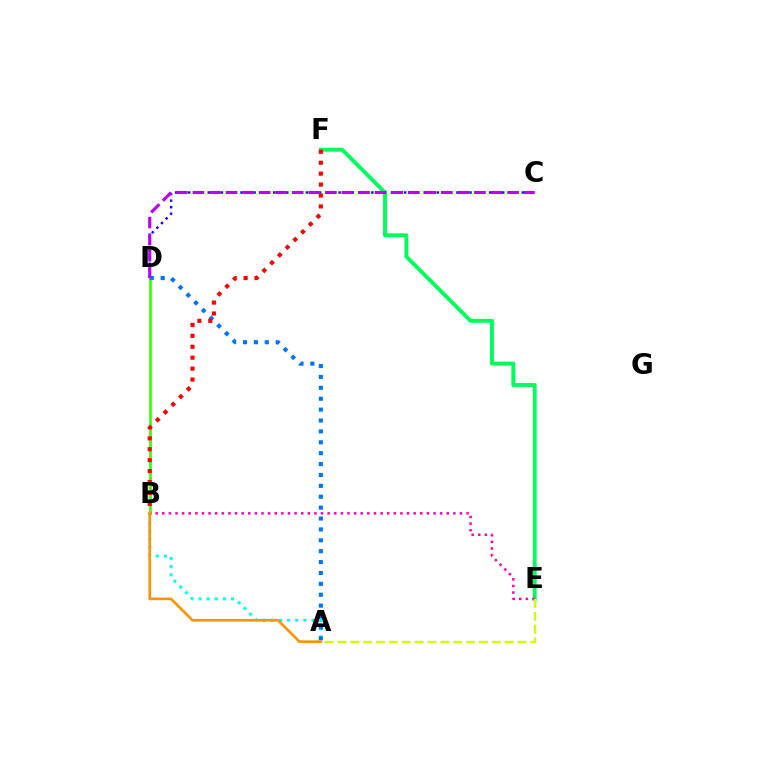{('C', 'D'): [{'color': '#2500ff', 'line_style': 'dotted', 'thickness': 1.78}, {'color': '#b900ff', 'line_style': 'dashed', 'thickness': 2.25}], ('E', 'F'): [{'color': '#00ff5c', 'line_style': 'solid', 'thickness': 2.83}], ('B', 'E'): [{'color': '#ff00ac', 'line_style': 'dotted', 'thickness': 1.8}], ('B', 'D'): [{'color': '#3dff00', 'line_style': 'solid', 'thickness': 1.98}], ('A', 'E'): [{'color': '#d1ff00', 'line_style': 'dashed', 'thickness': 1.75}], ('A', 'B'): [{'color': '#00fff6', 'line_style': 'dotted', 'thickness': 2.21}, {'color': '#ff9400', 'line_style': 'solid', 'thickness': 1.92}], ('A', 'D'): [{'color': '#0074ff', 'line_style': 'dotted', 'thickness': 2.96}], ('B', 'F'): [{'color': '#ff0000', 'line_style': 'dotted', 'thickness': 2.97}]}